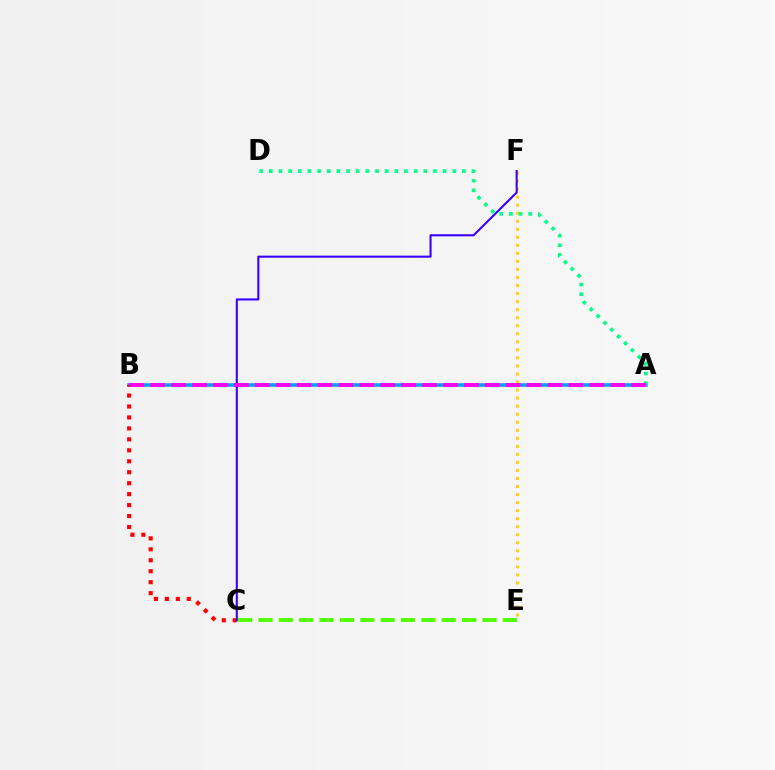{('E', 'F'): [{'color': '#ffd500', 'line_style': 'dotted', 'thickness': 2.18}], ('A', 'B'): [{'color': '#009eff', 'line_style': 'solid', 'thickness': 2.55}, {'color': '#ff00ed', 'line_style': 'dashed', 'thickness': 2.84}], ('C', 'E'): [{'color': '#4fff00', 'line_style': 'dashed', 'thickness': 2.77}], ('B', 'C'): [{'color': '#ff0000', 'line_style': 'dotted', 'thickness': 2.98}], ('C', 'F'): [{'color': '#3700ff', 'line_style': 'solid', 'thickness': 1.5}], ('A', 'D'): [{'color': '#00ff86', 'line_style': 'dotted', 'thickness': 2.62}]}